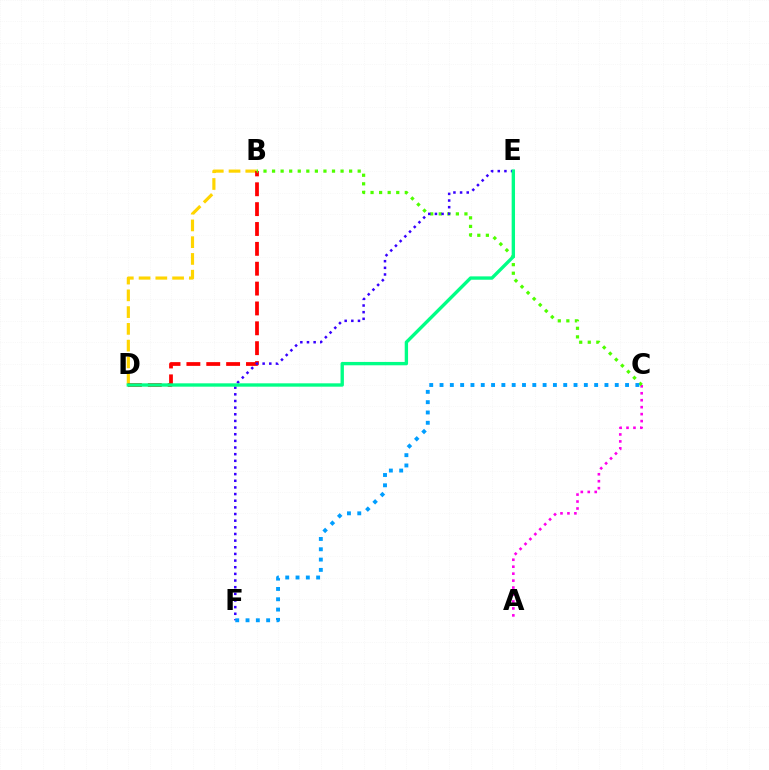{('B', 'D'): [{'color': '#ffd500', 'line_style': 'dashed', 'thickness': 2.28}, {'color': '#ff0000', 'line_style': 'dashed', 'thickness': 2.7}], ('A', 'C'): [{'color': '#ff00ed', 'line_style': 'dotted', 'thickness': 1.89}], ('B', 'C'): [{'color': '#4fff00', 'line_style': 'dotted', 'thickness': 2.33}], ('E', 'F'): [{'color': '#3700ff', 'line_style': 'dotted', 'thickness': 1.81}], ('C', 'F'): [{'color': '#009eff', 'line_style': 'dotted', 'thickness': 2.8}], ('D', 'E'): [{'color': '#00ff86', 'line_style': 'solid', 'thickness': 2.42}]}